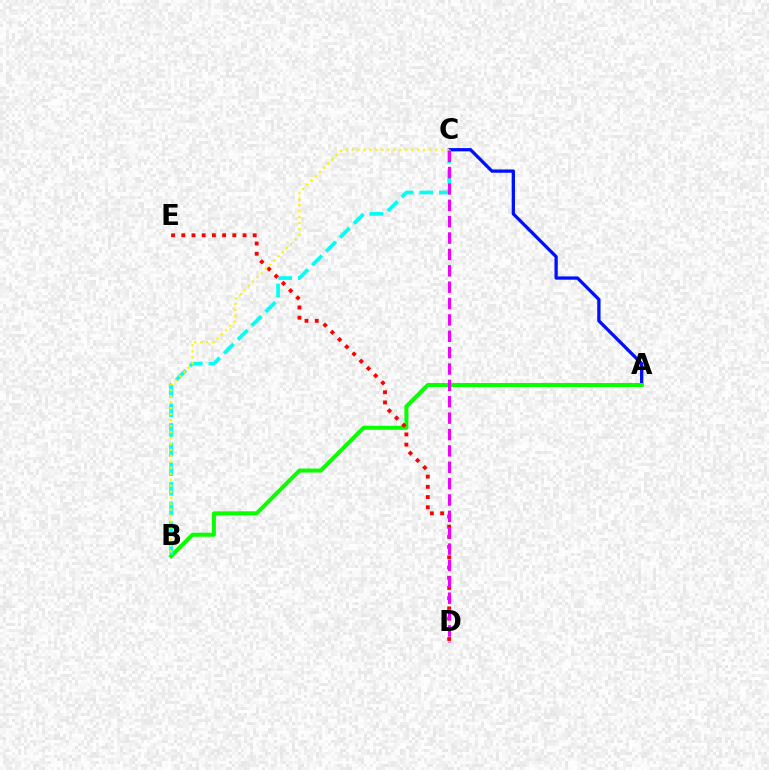{('A', 'C'): [{'color': '#0010ff', 'line_style': 'solid', 'thickness': 2.36}], ('A', 'B'): [{'color': '#08ff00', 'line_style': 'solid', 'thickness': 2.88}], ('B', 'C'): [{'color': '#00fff6', 'line_style': 'dashed', 'thickness': 2.66}, {'color': '#fcf500', 'line_style': 'dotted', 'thickness': 1.62}], ('D', 'E'): [{'color': '#ff0000', 'line_style': 'dotted', 'thickness': 2.77}], ('C', 'D'): [{'color': '#ee00ff', 'line_style': 'dashed', 'thickness': 2.22}]}